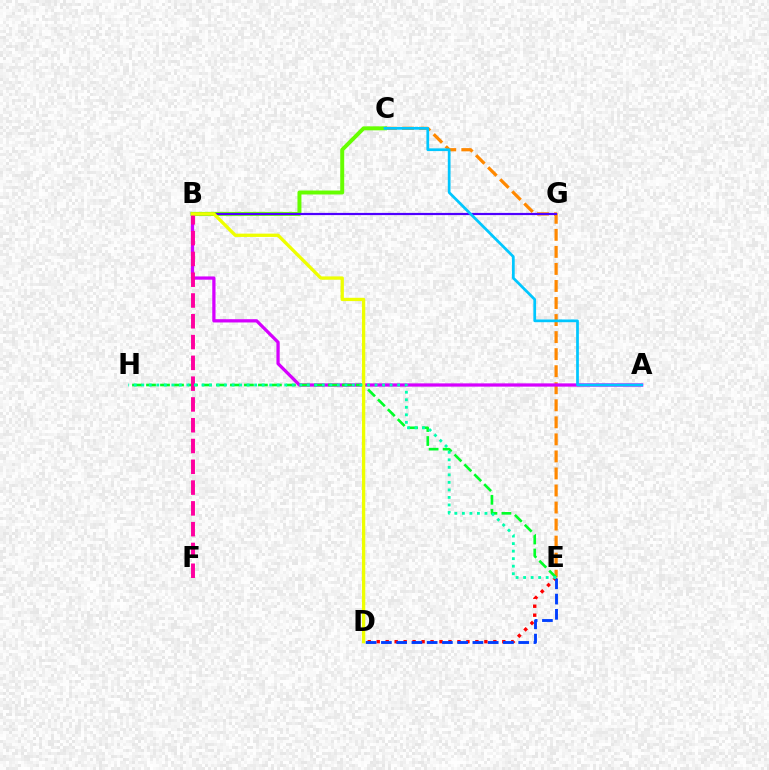{('D', 'E'): [{'color': '#ff0000', 'line_style': 'dotted', 'thickness': 2.44}, {'color': '#003fff', 'line_style': 'dashed', 'thickness': 2.07}], ('C', 'E'): [{'color': '#ff8800', 'line_style': 'dashed', 'thickness': 2.32}], ('A', 'B'): [{'color': '#d600ff', 'line_style': 'solid', 'thickness': 2.34}], ('B', 'C'): [{'color': '#66ff00', 'line_style': 'solid', 'thickness': 2.85}], ('E', 'H'): [{'color': '#00ff27', 'line_style': 'dashed', 'thickness': 1.9}, {'color': '#00ffaf', 'line_style': 'dotted', 'thickness': 2.04}], ('B', 'G'): [{'color': '#4f00ff', 'line_style': 'solid', 'thickness': 1.58}], ('B', 'F'): [{'color': '#ff00a0', 'line_style': 'dashed', 'thickness': 2.82}], ('B', 'D'): [{'color': '#eeff00', 'line_style': 'solid', 'thickness': 2.38}], ('A', 'C'): [{'color': '#00c7ff', 'line_style': 'solid', 'thickness': 1.97}]}